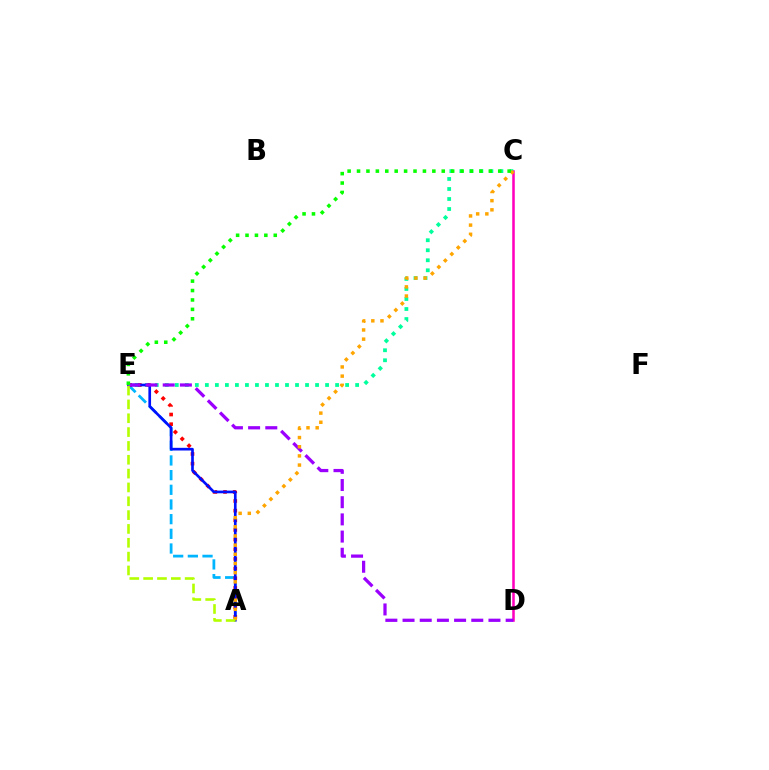{('C', 'D'): [{'color': '#ff00bd', 'line_style': 'solid', 'thickness': 1.83}], ('A', 'E'): [{'color': '#00b5ff', 'line_style': 'dashed', 'thickness': 1.99}, {'color': '#ff0000', 'line_style': 'dotted', 'thickness': 2.62}, {'color': '#0010ff', 'line_style': 'solid', 'thickness': 1.92}, {'color': '#b3ff00', 'line_style': 'dashed', 'thickness': 1.88}], ('C', 'E'): [{'color': '#00ff9d', 'line_style': 'dotted', 'thickness': 2.72}, {'color': '#08ff00', 'line_style': 'dotted', 'thickness': 2.56}], ('D', 'E'): [{'color': '#9b00ff', 'line_style': 'dashed', 'thickness': 2.33}], ('A', 'C'): [{'color': '#ffa500', 'line_style': 'dotted', 'thickness': 2.49}]}